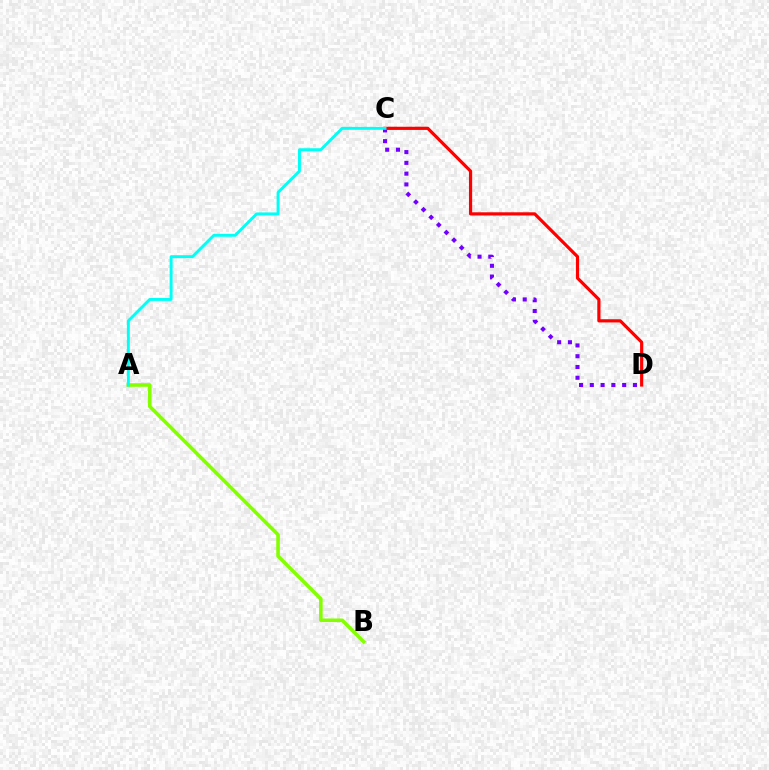{('C', 'D'): [{'color': '#7200ff', 'line_style': 'dotted', 'thickness': 2.93}, {'color': '#ff0000', 'line_style': 'solid', 'thickness': 2.3}], ('A', 'B'): [{'color': '#84ff00', 'line_style': 'solid', 'thickness': 2.58}], ('A', 'C'): [{'color': '#00fff6', 'line_style': 'solid', 'thickness': 2.11}]}